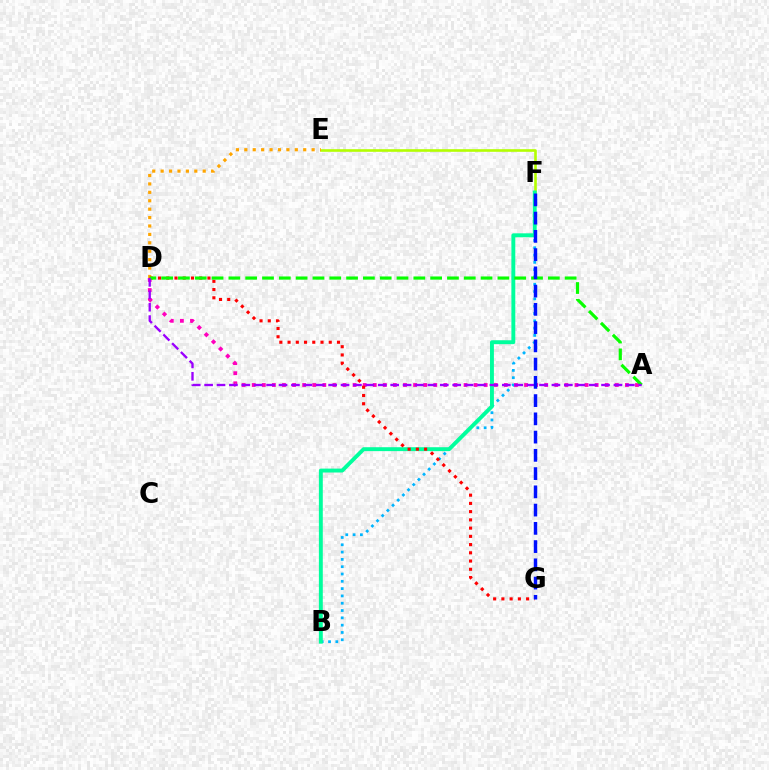{('E', 'F'): [{'color': '#b3ff00', 'line_style': 'solid', 'thickness': 1.89}], ('D', 'E'): [{'color': '#ffa500', 'line_style': 'dotted', 'thickness': 2.29}], ('B', 'F'): [{'color': '#00b5ff', 'line_style': 'dotted', 'thickness': 1.99}, {'color': '#00ff9d', 'line_style': 'solid', 'thickness': 2.81}], ('A', 'D'): [{'color': '#ff00bd', 'line_style': 'dotted', 'thickness': 2.74}, {'color': '#08ff00', 'line_style': 'dashed', 'thickness': 2.28}, {'color': '#9b00ff', 'line_style': 'dashed', 'thickness': 1.69}], ('D', 'G'): [{'color': '#ff0000', 'line_style': 'dotted', 'thickness': 2.24}], ('F', 'G'): [{'color': '#0010ff', 'line_style': 'dashed', 'thickness': 2.48}]}